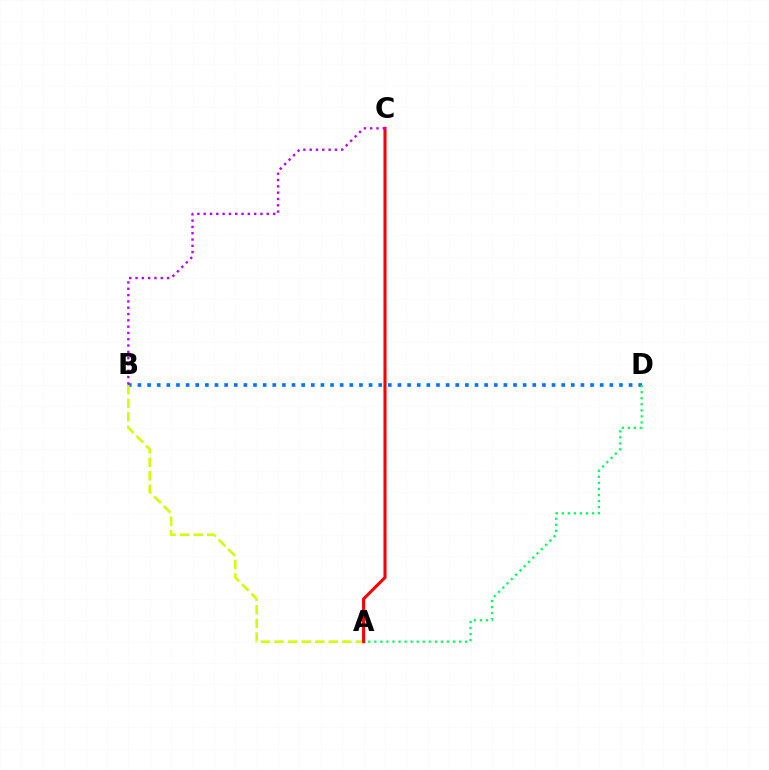{('B', 'D'): [{'color': '#0074ff', 'line_style': 'dotted', 'thickness': 2.62}], ('A', 'D'): [{'color': '#00ff5c', 'line_style': 'dotted', 'thickness': 1.64}], ('A', 'B'): [{'color': '#d1ff00', 'line_style': 'dashed', 'thickness': 1.84}], ('A', 'C'): [{'color': '#ff0000', 'line_style': 'solid', 'thickness': 2.22}], ('B', 'C'): [{'color': '#b900ff', 'line_style': 'dotted', 'thickness': 1.71}]}